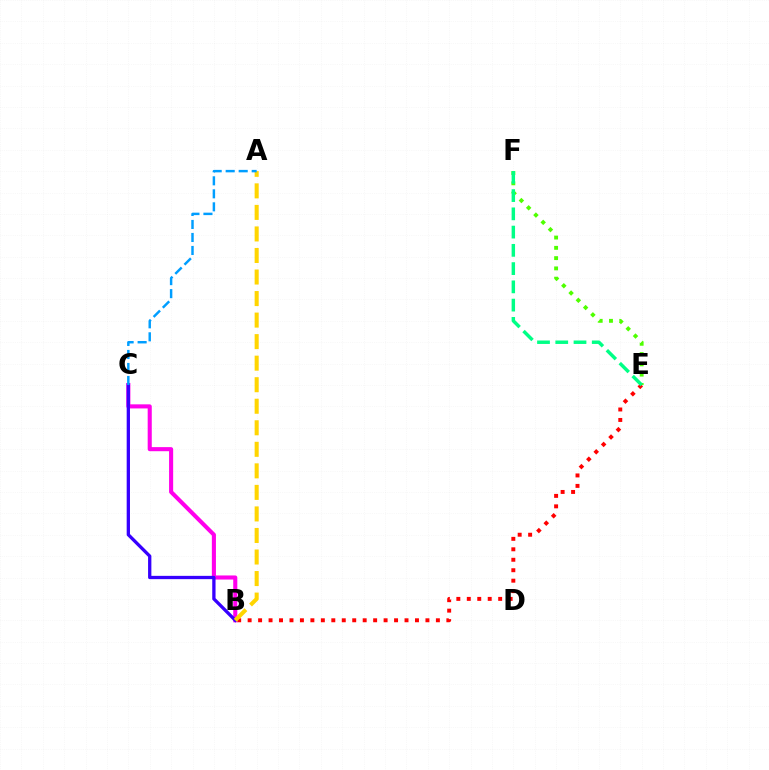{('E', 'F'): [{'color': '#4fff00', 'line_style': 'dotted', 'thickness': 2.79}, {'color': '#00ff86', 'line_style': 'dashed', 'thickness': 2.48}], ('B', 'E'): [{'color': '#ff0000', 'line_style': 'dotted', 'thickness': 2.84}], ('B', 'C'): [{'color': '#ff00ed', 'line_style': 'solid', 'thickness': 2.94}, {'color': '#3700ff', 'line_style': 'solid', 'thickness': 2.38}], ('A', 'B'): [{'color': '#ffd500', 'line_style': 'dashed', 'thickness': 2.93}], ('A', 'C'): [{'color': '#009eff', 'line_style': 'dashed', 'thickness': 1.77}]}